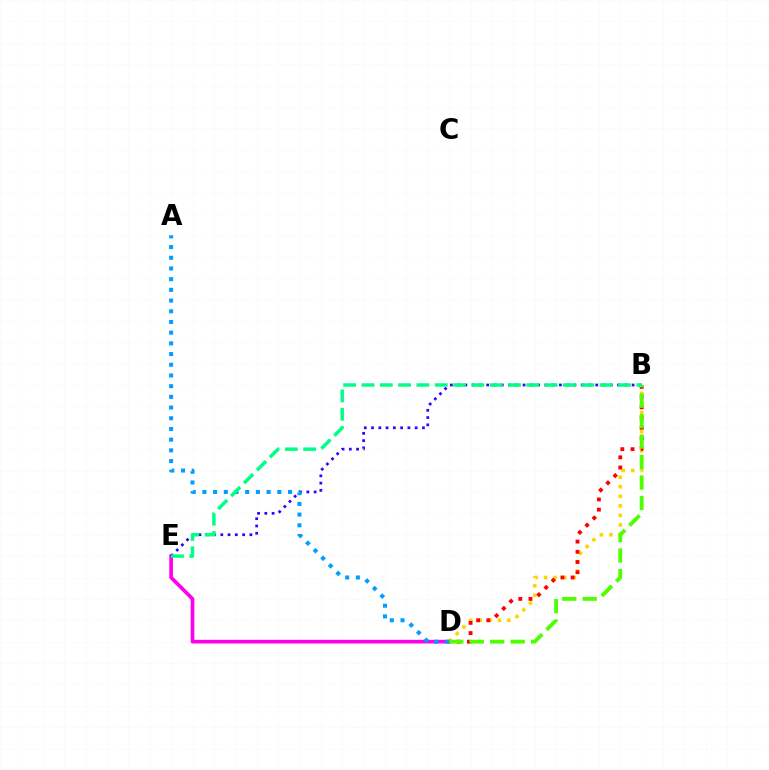{('D', 'E'): [{'color': '#ff00ed', 'line_style': 'solid', 'thickness': 2.63}], ('B', 'E'): [{'color': '#3700ff', 'line_style': 'dotted', 'thickness': 1.98}, {'color': '#00ff86', 'line_style': 'dashed', 'thickness': 2.49}], ('B', 'D'): [{'color': '#ffd500', 'line_style': 'dotted', 'thickness': 2.6}, {'color': '#ff0000', 'line_style': 'dotted', 'thickness': 2.77}, {'color': '#4fff00', 'line_style': 'dashed', 'thickness': 2.78}], ('A', 'D'): [{'color': '#009eff', 'line_style': 'dotted', 'thickness': 2.91}]}